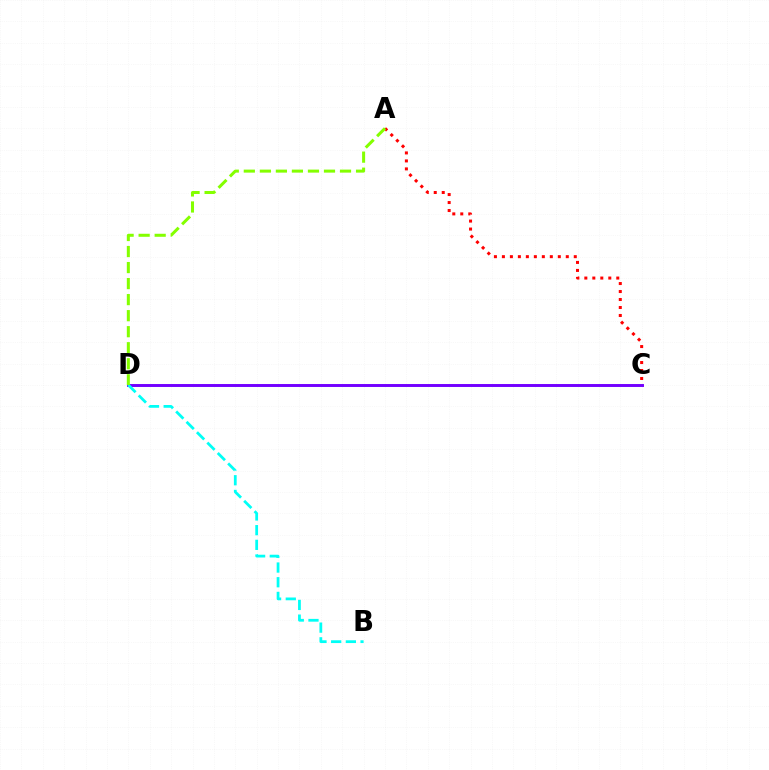{('C', 'D'): [{'color': '#7200ff', 'line_style': 'solid', 'thickness': 2.12}], ('A', 'C'): [{'color': '#ff0000', 'line_style': 'dotted', 'thickness': 2.17}], ('B', 'D'): [{'color': '#00fff6', 'line_style': 'dashed', 'thickness': 2.0}], ('A', 'D'): [{'color': '#84ff00', 'line_style': 'dashed', 'thickness': 2.18}]}